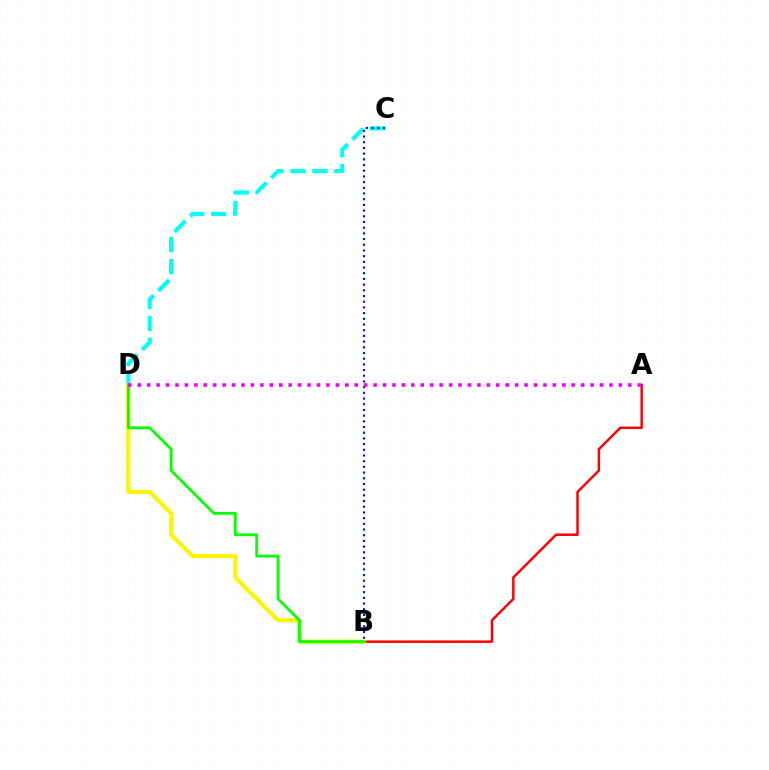{('C', 'D'): [{'color': '#00fff6', 'line_style': 'dashed', 'thickness': 2.98}], ('A', 'B'): [{'color': '#ff0000', 'line_style': 'solid', 'thickness': 1.77}], ('B', 'D'): [{'color': '#fcf500', 'line_style': 'solid', 'thickness': 2.95}, {'color': '#08ff00', 'line_style': 'solid', 'thickness': 2.02}], ('B', 'C'): [{'color': '#0010ff', 'line_style': 'dotted', 'thickness': 1.55}], ('A', 'D'): [{'color': '#ee00ff', 'line_style': 'dotted', 'thickness': 2.56}]}